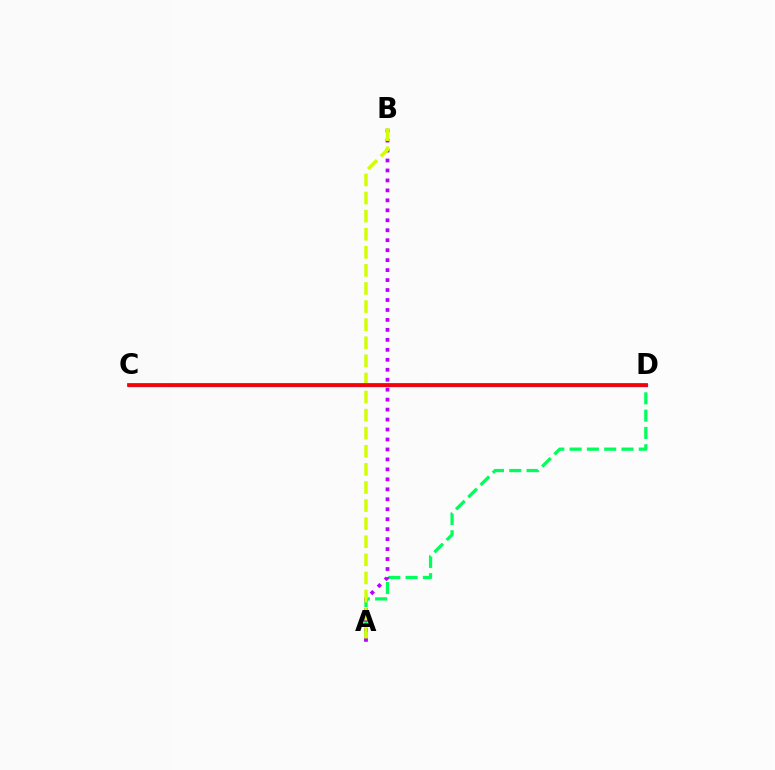{('A', 'D'): [{'color': '#00ff5c', 'line_style': 'dashed', 'thickness': 2.35}], ('A', 'B'): [{'color': '#b900ff', 'line_style': 'dotted', 'thickness': 2.71}, {'color': '#d1ff00', 'line_style': 'dashed', 'thickness': 2.46}], ('C', 'D'): [{'color': '#0074ff', 'line_style': 'solid', 'thickness': 2.42}, {'color': '#ff0000', 'line_style': 'solid', 'thickness': 2.68}]}